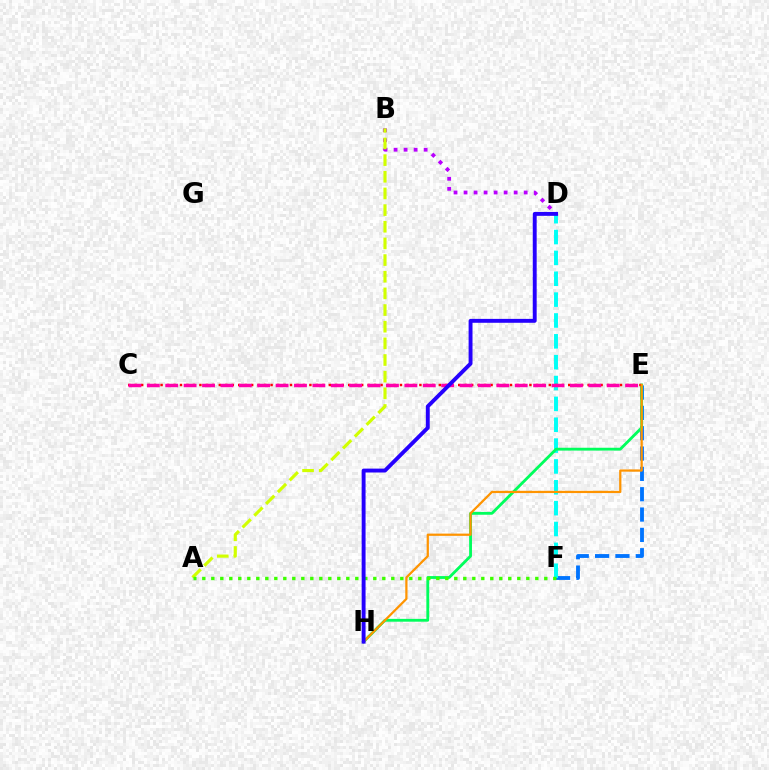{('B', 'D'): [{'color': '#b900ff', 'line_style': 'dotted', 'thickness': 2.72}], ('E', 'F'): [{'color': '#0074ff', 'line_style': 'dashed', 'thickness': 2.76}], ('D', 'F'): [{'color': '#00fff6', 'line_style': 'dashed', 'thickness': 2.83}], ('E', 'H'): [{'color': '#00ff5c', 'line_style': 'solid', 'thickness': 2.04}, {'color': '#ff9400', 'line_style': 'solid', 'thickness': 1.62}], ('A', 'B'): [{'color': '#d1ff00', 'line_style': 'dashed', 'thickness': 2.26}], ('C', 'E'): [{'color': '#ff0000', 'line_style': 'dotted', 'thickness': 1.76}, {'color': '#ff00ac', 'line_style': 'dashed', 'thickness': 2.5}], ('A', 'F'): [{'color': '#3dff00', 'line_style': 'dotted', 'thickness': 2.45}], ('D', 'H'): [{'color': '#2500ff', 'line_style': 'solid', 'thickness': 2.81}]}